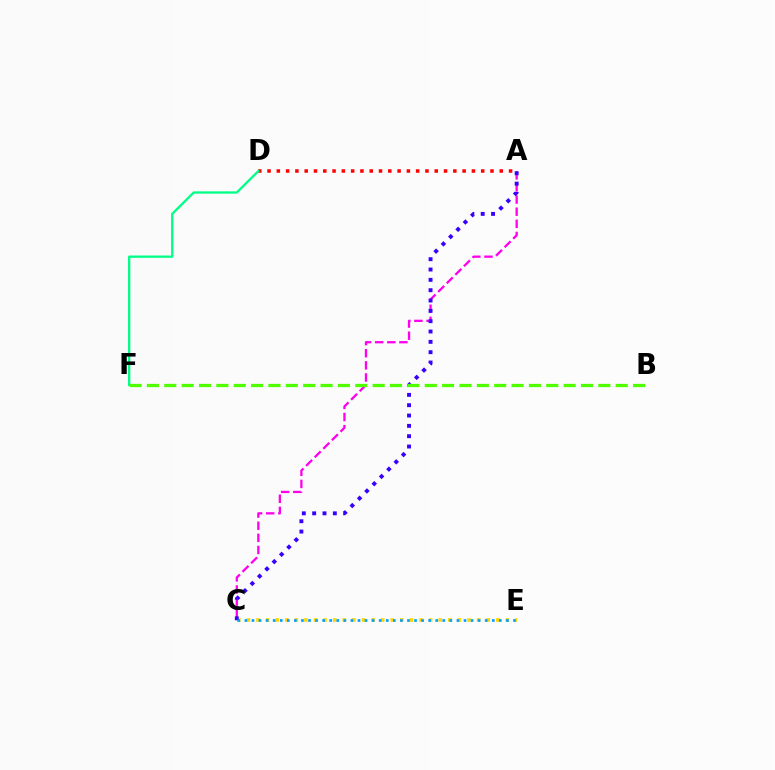{('A', 'D'): [{'color': '#ff0000', 'line_style': 'dotted', 'thickness': 2.52}], ('A', 'C'): [{'color': '#ff00ed', 'line_style': 'dashed', 'thickness': 1.65}, {'color': '#3700ff', 'line_style': 'dotted', 'thickness': 2.81}], ('C', 'E'): [{'color': '#ffd500', 'line_style': 'dotted', 'thickness': 2.61}, {'color': '#009eff', 'line_style': 'dotted', 'thickness': 1.92}], ('D', 'F'): [{'color': '#00ff86', 'line_style': 'solid', 'thickness': 1.66}], ('B', 'F'): [{'color': '#4fff00', 'line_style': 'dashed', 'thickness': 2.36}]}